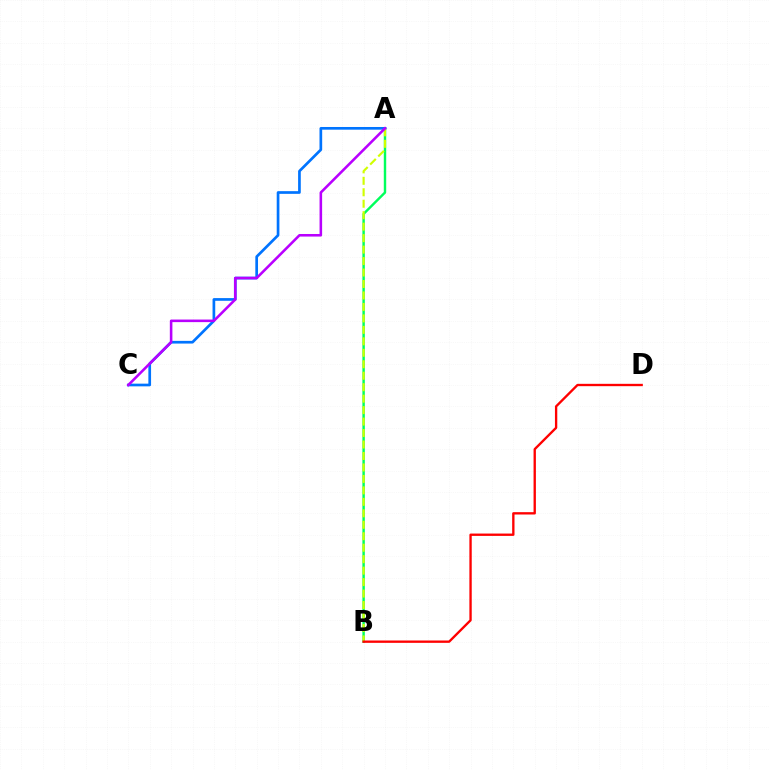{('A', 'B'): [{'color': '#00ff5c', 'line_style': 'solid', 'thickness': 1.74}, {'color': '#d1ff00', 'line_style': 'dashed', 'thickness': 1.56}], ('A', 'C'): [{'color': '#0074ff', 'line_style': 'solid', 'thickness': 1.94}, {'color': '#b900ff', 'line_style': 'solid', 'thickness': 1.85}], ('B', 'D'): [{'color': '#ff0000', 'line_style': 'solid', 'thickness': 1.69}]}